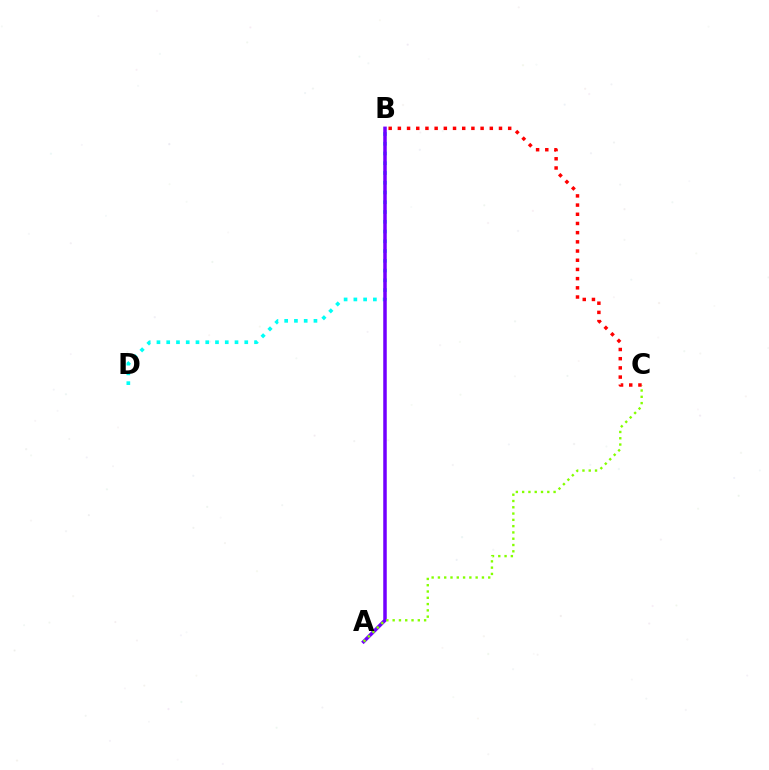{('B', 'D'): [{'color': '#00fff6', 'line_style': 'dotted', 'thickness': 2.65}], ('A', 'B'): [{'color': '#7200ff', 'line_style': 'solid', 'thickness': 2.52}], ('A', 'C'): [{'color': '#84ff00', 'line_style': 'dotted', 'thickness': 1.71}], ('B', 'C'): [{'color': '#ff0000', 'line_style': 'dotted', 'thickness': 2.5}]}